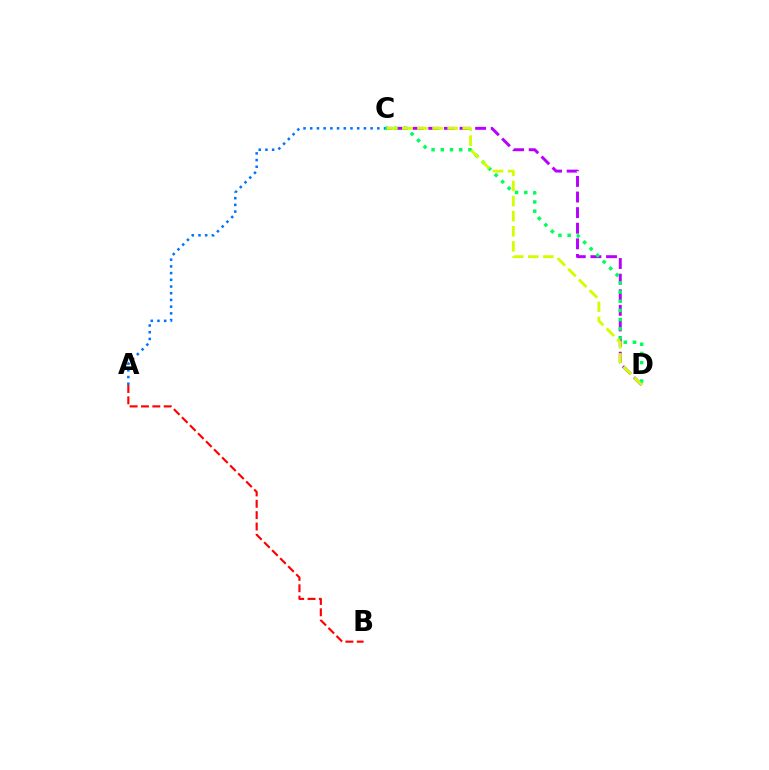{('C', 'D'): [{'color': '#b900ff', 'line_style': 'dashed', 'thickness': 2.12}, {'color': '#00ff5c', 'line_style': 'dotted', 'thickness': 2.5}, {'color': '#d1ff00', 'line_style': 'dashed', 'thickness': 2.05}], ('A', 'B'): [{'color': '#ff0000', 'line_style': 'dashed', 'thickness': 1.54}], ('A', 'C'): [{'color': '#0074ff', 'line_style': 'dotted', 'thickness': 1.82}]}